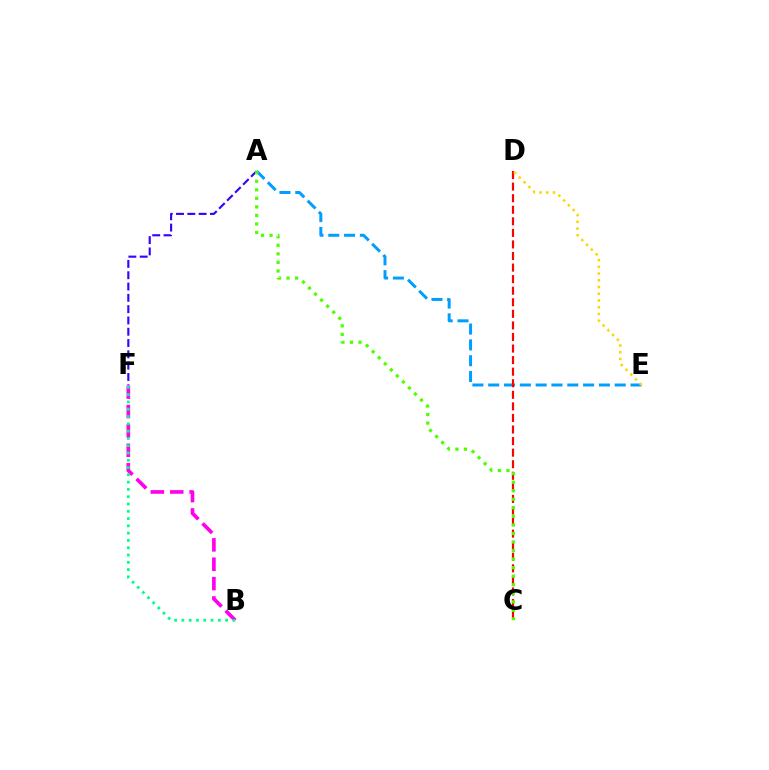{('A', 'F'): [{'color': '#3700ff', 'line_style': 'dashed', 'thickness': 1.54}], ('A', 'E'): [{'color': '#009eff', 'line_style': 'dashed', 'thickness': 2.15}], ('B', 'F'): [{'color': '#ff00ed', 'line_style': 'dashed', 'thickness': 2.63}, {'color': '#00ff86', 'line_style': 'dotted', 'thickness': 1.98}], ('C', 'D'): [{'color': '#ff0000', 'line_style': 'dashed', 'thickness': 1.57}], ('D', 'E'): [{'color': '#ffd500', 'line_style': 'dotted', 'thickness': 1.83}], ('A', 'C'): [{'color': '#4fff00', 'line_style': 'dotted', 'thickness': 2.32}]}